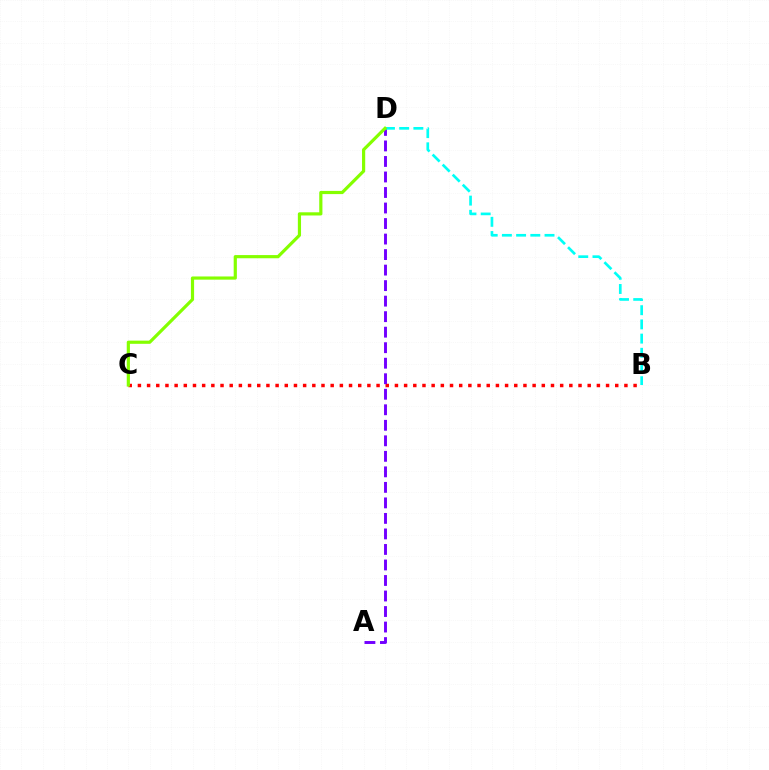{('B', 'C'): [{'color': '#ff0000', 'line_style': 'dotted', 'thickness': 2.49}], ('A', 'D'): [{'color': '#7200ff', 'line_style': 'dashed', 'thickness': 2.11}], ('B', 'D'): [{'color': '#00fff6', 'line_style': 'dashed', 'thickness': 1.93}], ('C', 'D'): [{'color': '#84ff00', 'line_style': 'solid', 'thickness': 2.29}]}